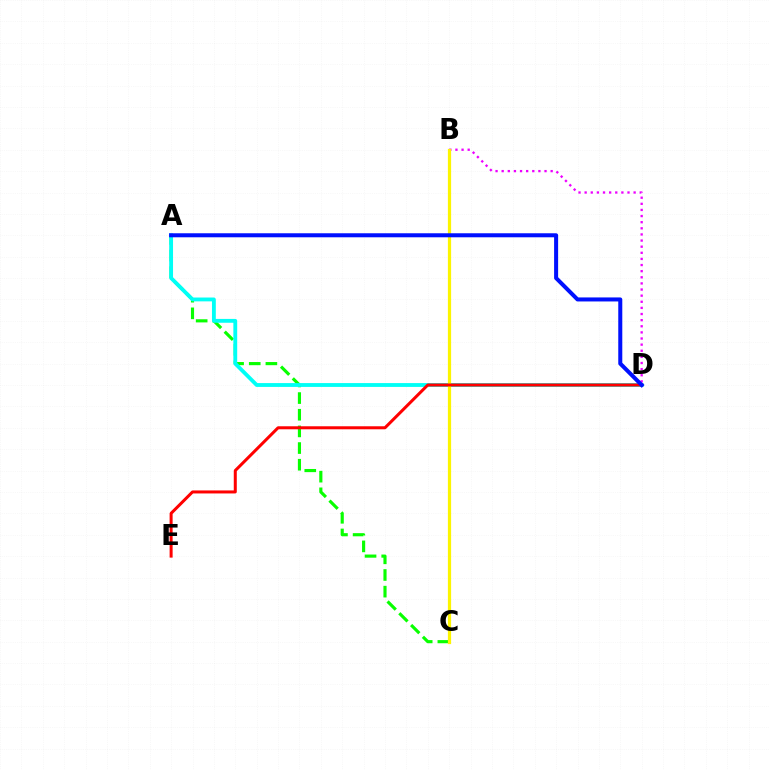{('A', 'C'): [{'color': '#08ff00', 'line_style': 'dashed', 'thickness': 2.26}], ('A', 'D'): [{'color': '#00fff6', 'line_style': 'solid', 'thickness': 2.76}, {'color': '#0010ff', 'line_style': 'solid', 'thickness': 2.9}], ('B', 'D'): [{'color': '#ee00ff', 'line_style': 'dotted', 'thickness': 1.66}], ('B', 'C'): [{'color': '#fcf500', 'line_style': 'solid', 'thickness': 2.32}], ('D', 'E'): [{'color': '#ff0000', 'line_style': 'solid', 'thickness': 2.17}]}